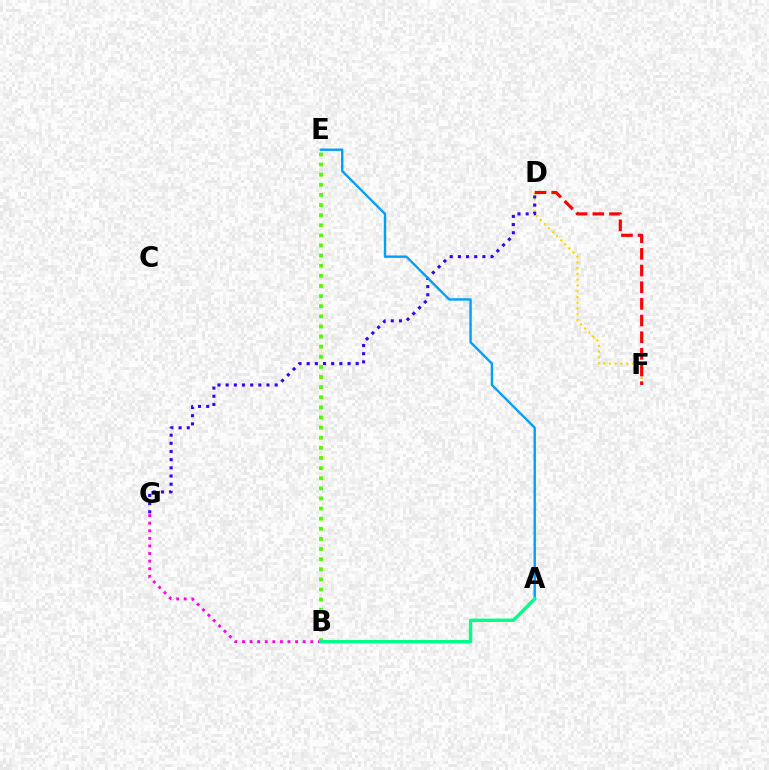{('D', 'F'): [{'color': '#ffd500', 'line_style': 'dotted', 'thickness': 1.57}, {'color': '#ff0000', 'line_style': 'dashed', 'thickness': 2.26}], ('B', 'E'): [{'color': '#4fff00', 'line_style': 'dotted', 'thickness': 2.75}], ('B', 'G'): [{'color': '#ff00ed', 'line_style': 'dotted', 'thickness': 2.06}], ('D', 'G'): [{'color': '#3700ff', 'line_style': 'dotted', 'thickness': 2.22}], ('A', 'E'): [{'color': '#009eff', 'line_style': 'solid', 'thickness': 1.71}], ('A', 'B'): [{'color': '#00ff86', 'line_style': 'solid', 'thickness': 2.42}]}